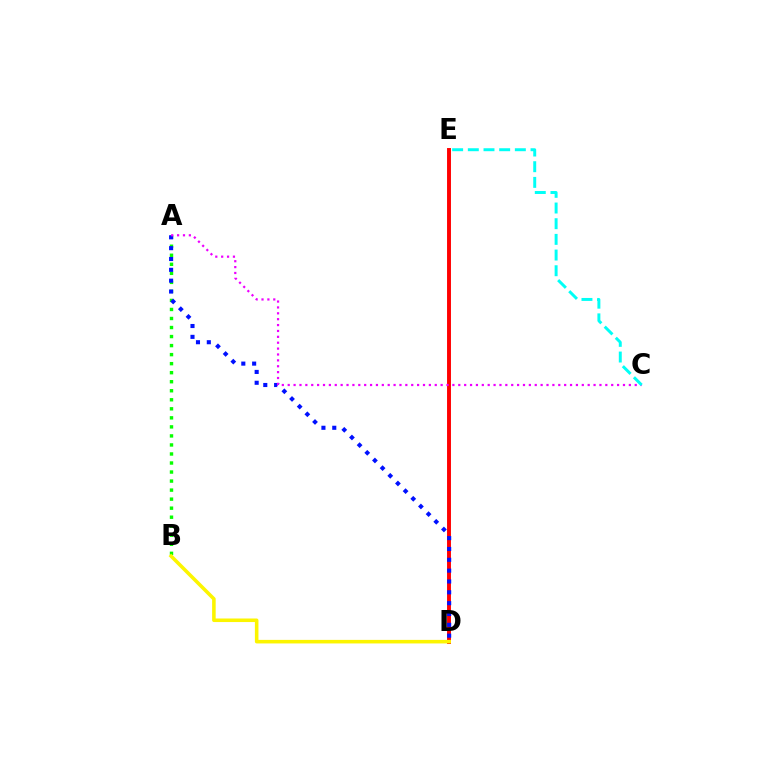{('D', 'E'): [{'color': '#ff0000', 'line_style': 'solid', 'thickness': 2.82}], ('A', 'B'): [{'color': '#08ff00', 'line_style': 'dotted', 'thickness': 2.45}], ('A', 'D'): [{'color': '#0010ff', 'line_style': 'dotted', 'thickness': 2.95}], ('B', 'D'): [{'color': '#fcf500', 'line_style': 'solid', 'thickness': 2.56}], ('A', 'C'): [{'color': '#ee00ff', 'line_style': 'dotted', 'thickness': 1.6}], ('C', 'E'): [{'color': '#00fff6', 'line_style': 'dashed', 'thickness': 2.13}]}